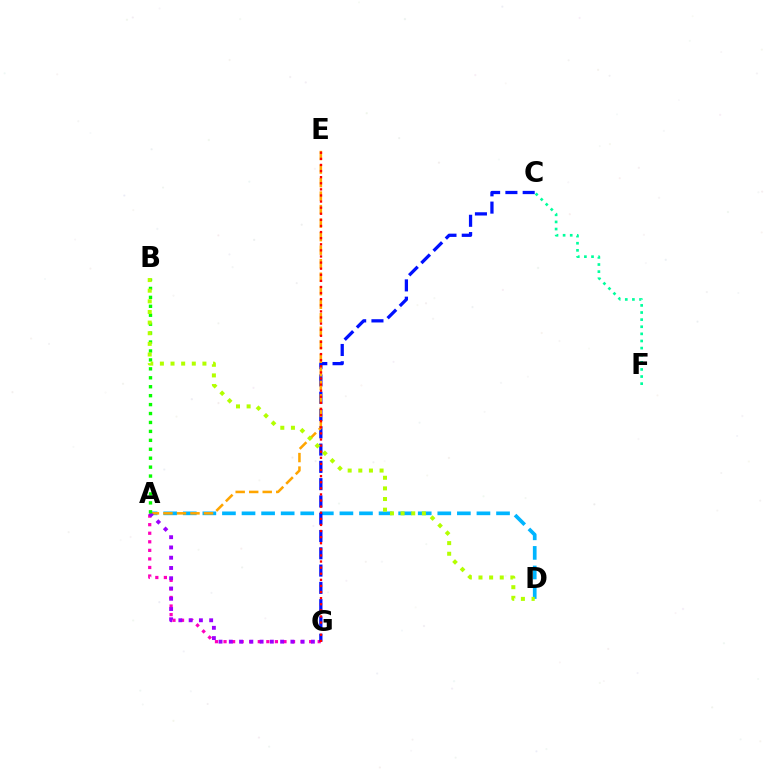{('A', 'G'): [{'color': '#ff00bd', 'line_style': 'dotted', 'thickness': 2.33}, {'color': '#9b00ff', 'line_style': 'dotted', 'thickness': 2.79}], ('A', 'D'): [{'color': '#00b5ff', 'line_style': 'dashed', 'thickness': 2.66}], ('C', 'G'): [{'color': '#0010ff', 'line_style': 'dashed', 'thickness': 2.35}], ('C', 'F'): [{'color': '#00ff9d', 'line_style': 'dotted', 'thickness': 1.93}], ('A', 'E'): [{'color': '#ffa500', 'line_style': 'dashed', 'thickness': 1.84}], ('E', 'G'): [{'color': '#ff0000', 'line_style': 'dotted', 'thickness': 1.66}], ('A', 'B'): [{'color': '#08ff00', 'line_style': 'dotted', 'thickness': 2.43}], ('B', 'D'): [{'color': '#b3ff00', 'line_style': 'dotted', 'thickness': 2.89}]}